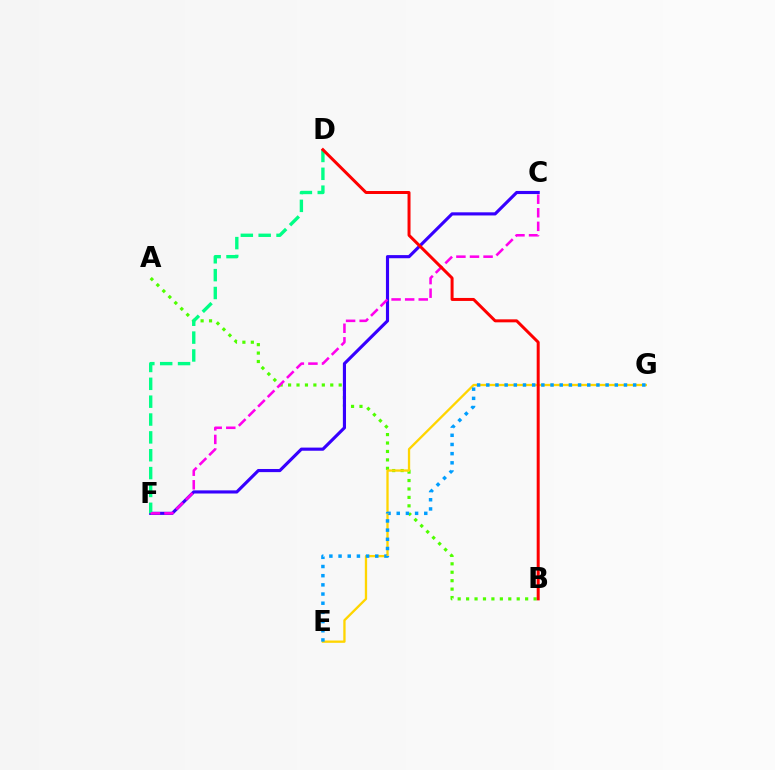{('A', 'B'): [{'color': '#4fff00', 'line_style': 'dotted', 'thickness': 2.29}], ('C', 'F'): [{'color': '#3700ff', 'line_style': 'solid', 'thickness': 2.26}, {'color': '#ff00ed', 'line_style': 'dashed', 'thickness': 1.84}], ('D', 'F'): [{'color': '#00ff86', 'line_style': 'dashed', 'thickness': 2.43}], ('E', 'G'): [{'color': '#ffd500', 'line_style': 'solid', 'thickness': 1.67}, {'color': '#009eff', 'line_style': 'dotted', 'thickness': 2.49}], ('B', 'D'): [{'color': '#ff0000', 'line_style': 'solid', 'thickness': 2.15}]}